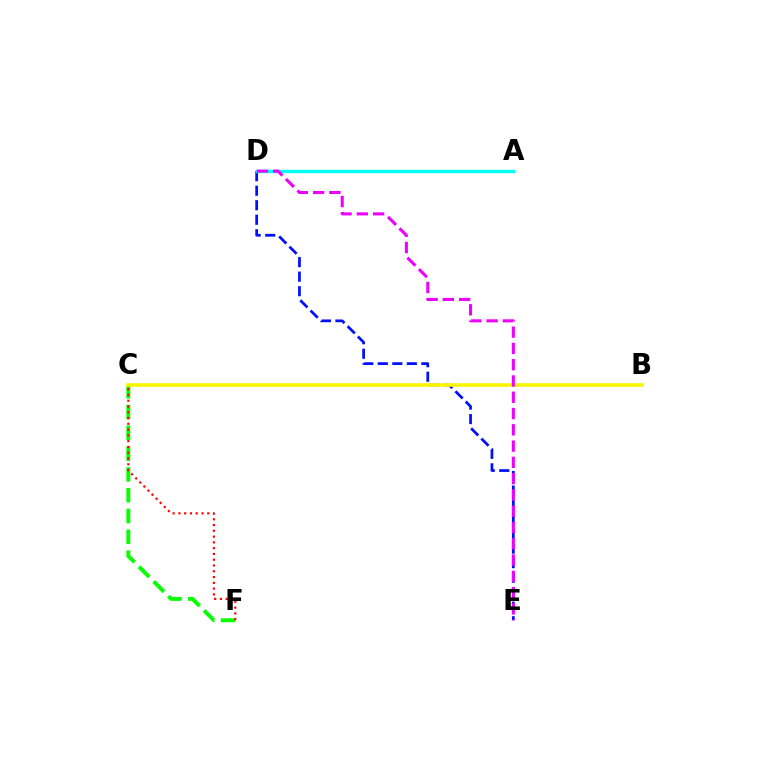{('C', 'F'): [{'color': '#08ff00', 'line_style': 'dashed', 'thickness': 2.82}, {'color': '#ff0000', 'line_style': 'dotted', 'thickness': 1.57}], ('D', 'E'): [{'color': '#0010ff', 'line_style': 'dashed', 'thickness': 1.97}, {'color': '#ee00ff', 'line_style': 'dashed', 'thickness': 2.21}], ('B', 'C'): [{'color': '#fcf500', 'line_style': 'solid', 'thickness': 2.58}], ('A', 'D'): [{'color': '#00fff6', 'line_style': 'solid', 'thickness': 2.4}]}